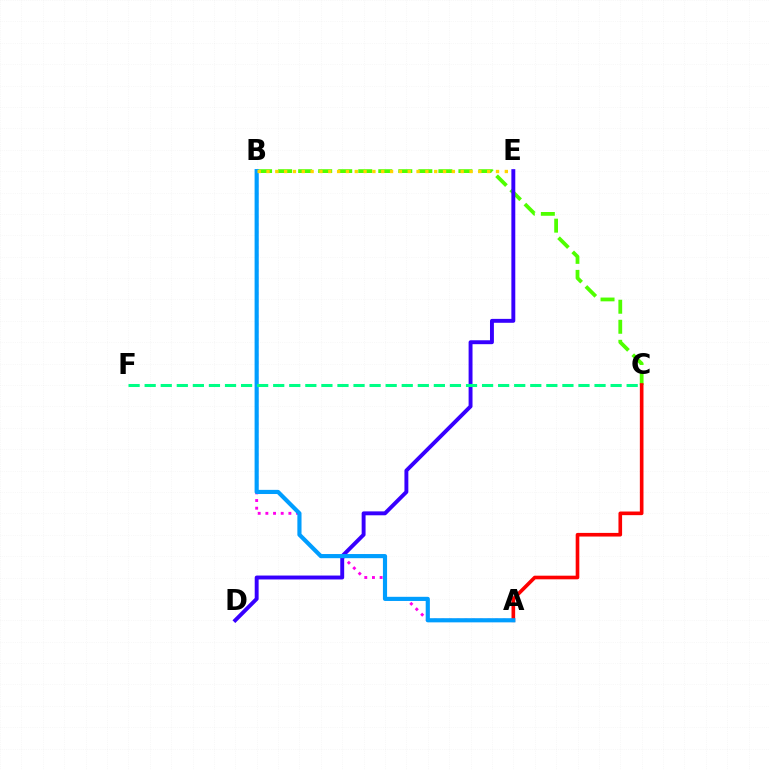{('B', 'C'): [{'color': '#4fff00', 'line_style': 'dashed', 'thickness': 2.72}], ('A', 'B'): [{'color': '#ff00ed', 'line_style': 'dotted', 'thickness': 2.08}, {'color': '#009eff', 'line_style': 'solid', 'thickness': 2.99}], ('A', 'C'): [{'color': '#ff0000', 'line_style': 'solid', 'thickness': 2.62}], ('D', 'E'): [{'color': '#3700ff', 'line_style': 'solid', 'thickness': 2.82}], ('B', 'E'): [{'color': '#ffd500', 'line_style': 'dotted', 'thickness': 2.4}], ('C', 'F'): [{'color': '#00ff86', 'line_style': 'dashed', 'thickness': 2.18}]}